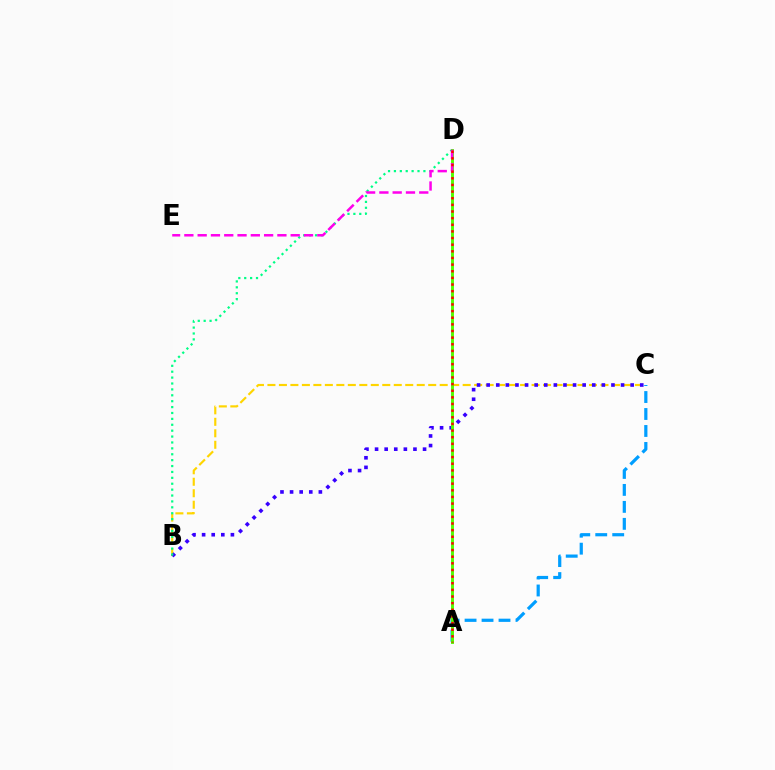{('A', 'C'): [{'color': '#009eff', 'line_style': 'dashed', 'thickness': 2.31}], ('B', 'C'): [{'color': '#ffd500', 'line_style': 'dashed', 'thickness': 1.56}, {'color': '#3700ff', 'line_style': 'dotted', 'thickness': 2.61}], ('B', 'D'): [{'color': '#00ff86', 'line_style': 'dotted', 'thickness': 1.6}], ('A', 'D'): [{'color': '#4fff00', 'line_style': 'solid', 'thickness': 2.09}, {'color': '#ff0000', 'line_style': 'dotted', 'thickness': 1.8}], ('D', 'E'): [{'color': '#ff00ed', 'line_style': 'dashed', 'thickness': 1.81}]}